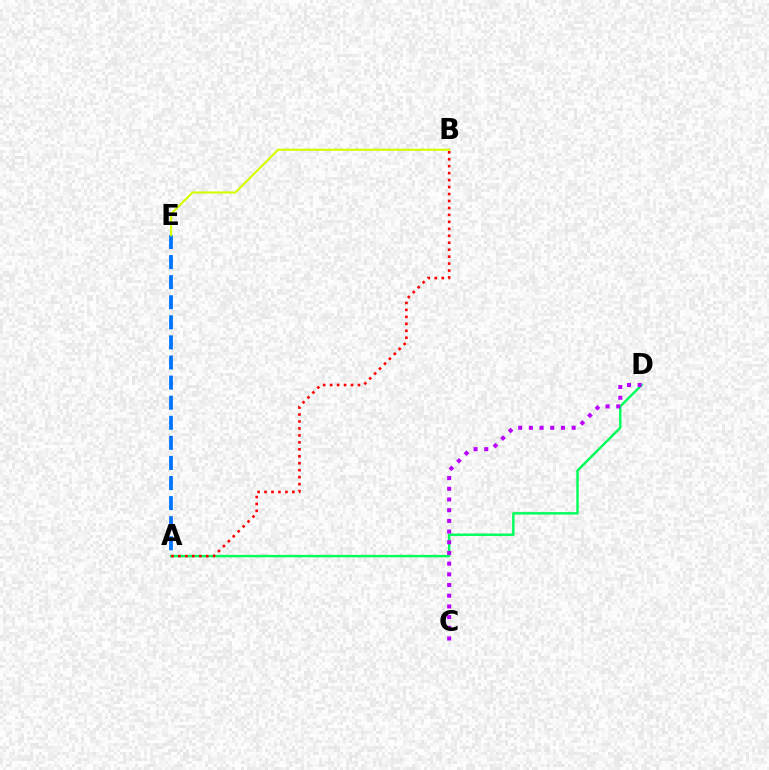{('A', 'D'): [{'color': '#00ff5c', 'line_style': 'solid', 'thickness': 1.74}], ('A', 'E'): [{'color': '#0074ff', 'line_style': 'dashed', 'thickness': 2.73}], ('A', 'B'): [{'color': '#ff0000', 'line_style': 'dotted', 'thickness': 1.89}], ('C', 'D'): [{'color': '#b900ff', 'line_style': 'dotted', 'thickness': 2.91}], ('B', 'E'): [{'color': '#d1ff00', 'line_style': 'solid', 'thickness': 1.53}]}